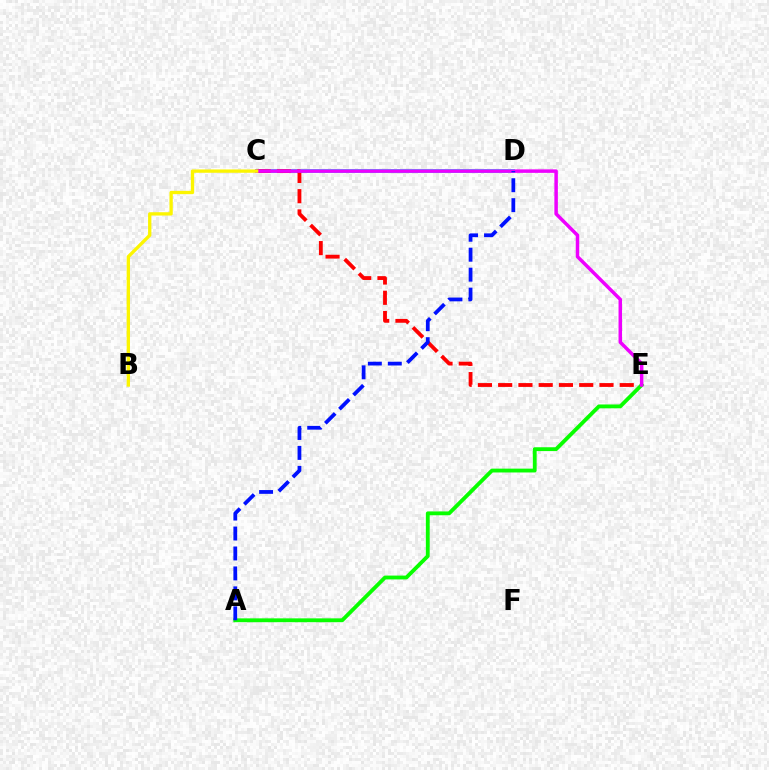{('C', 'D'): [{'color': '#00fff6', 'line_style': 'solid', 'thickness': 2.87}], ('C', 'E'): [{'color': '#ff0000', 'line_style': 'dashed', 'thickness': 2.75}, {'color': '#ee00ff', 'line_style': 'solid', 'thickness': 2.51}], ('A', 'E'): [{'color': '#08ff00', 'line_style': 'solid', 'thickness': 2.76}], ('B', 'C'): [{'color': '#fcf500', 'line_style': 'solid', 'thickness': 2.39}], ('A', 'D'): [{'color': '#0010ff', 'line_style': 'dashed', 'thickness': 2.71}]}